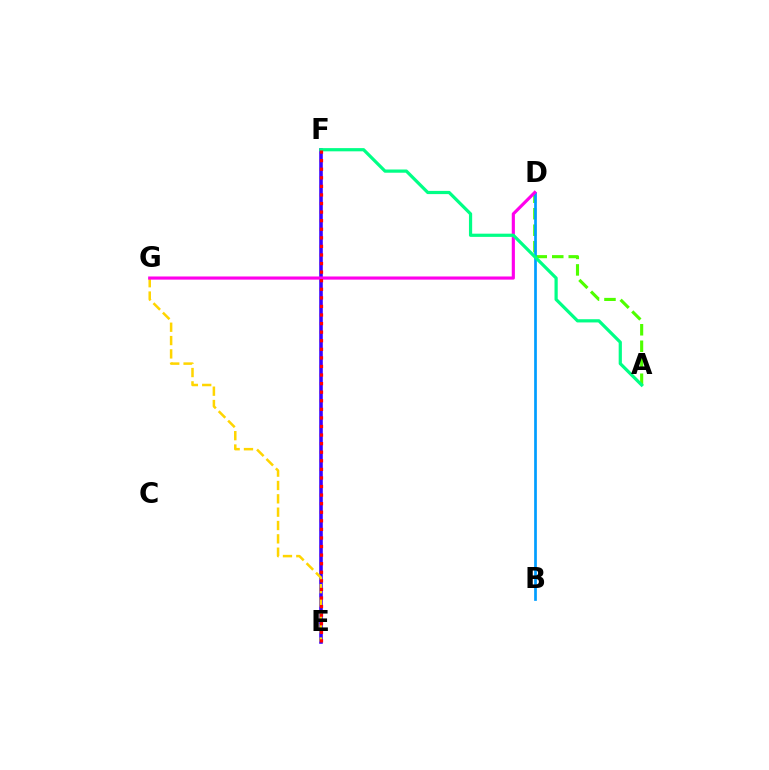{('E', 'F'): [{'color': '#3700ff', 'line_style': 'solid', 'thickness': 2.58}, {'color': '#ff0000', 'line_style': 'dotted', 'thickness': 2.33}], ('E', 'G'): [{'color': '#ffd500', 'line_style': 'dashed', 'thickness': 1.81}], ('A', 'D'): [{'color': '#4fff00', 'line_style': 'dashed', 'thickness': 2.24}], ('B', 'D'): [{'color': '#009eff', 'line_style': 'solid', 'thickness': 1.95}], ('D', 'G'): [{'color': '#ff00ed', 'line_style': 'solid', 'thickness': 2.27}], ('A', 'F'): [{'color': '#00ff86', 'line_style': 'solid', 'thickness': 2.31}]}